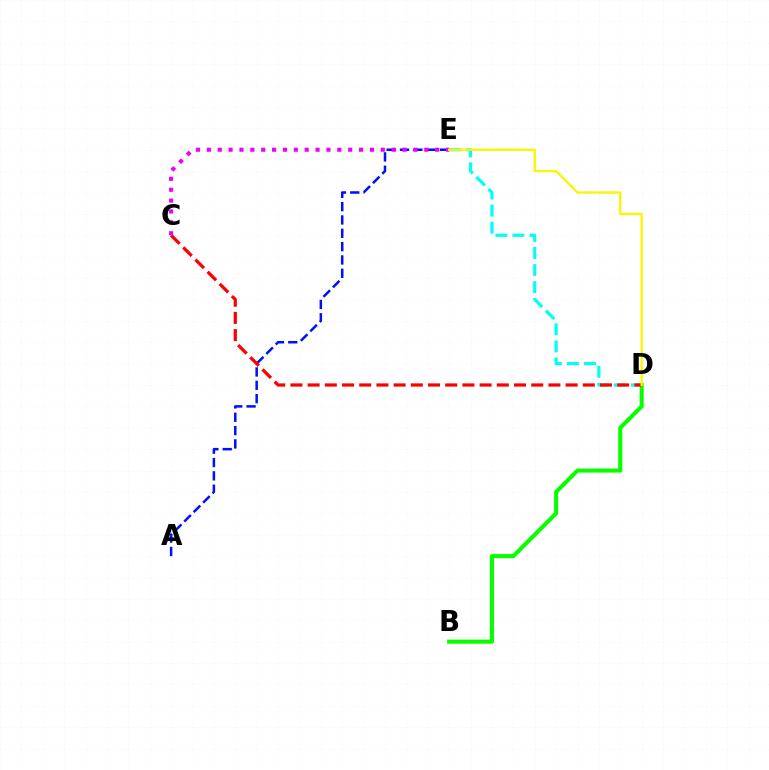{('A', 'E'): [{'color': '#0010ff', 'line_style': 'dashed', 'thickness': 1.81}], ('D', 'E'): [{'color': '#00fff6', 'line_style': 'dashed', 'thickness': 2.31}, {'color': '#fcf500', 'line_style': 'solid', 'thickness': 1.68}], ('B', 'D'): [{'color': '#08ff00', 'line_style': 'solid', 'thickness': 2.94}], ('C', 'D'): [{'color': '#ff0000', 'line_style': 'dashed', 'thickness': 2.34}], ('C', 'E'): [{'color': '#ee00ff', 'line_style': 'dotted', 'thickness': 2.95}]}